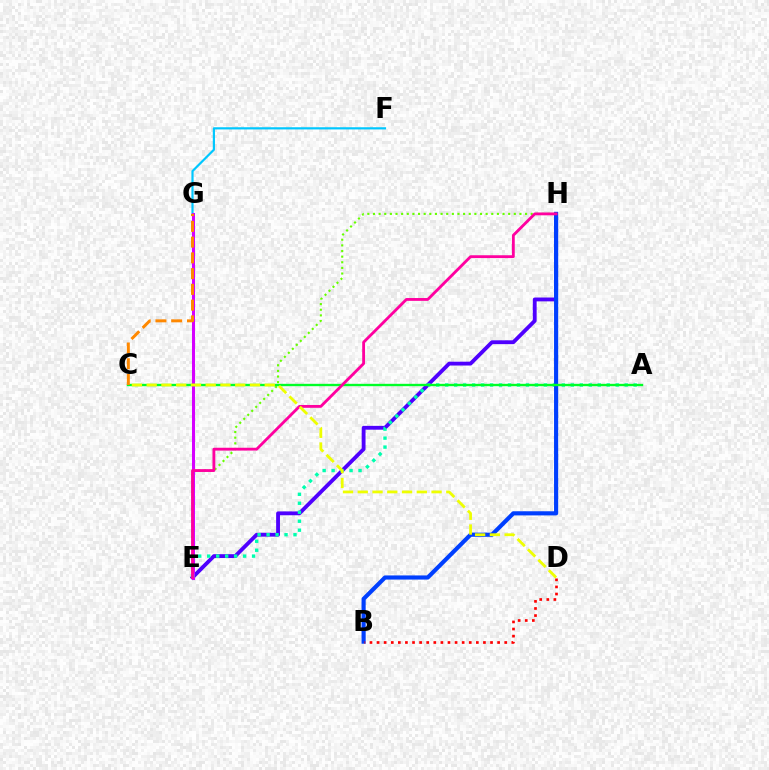{('F', 'G'): [{'color': '#00c7ff', 'line_style': 'solid', 'thickness': 1.57}], ('E', 'H'): [{'color': '#4f00ff', 'line_style': 'solid', 'thickness': 2.76}, {'color': '#66ff00', 'line_style': 'dotted', 'thickness': 1.53}, {'color': '#ff00a0', 'line_style': 'solid', 'thickness': 2.04}], ('E', 'G'): [{'color': '#d600ff', 'line_style': 'solid', 'thickness': 2.19}], ('A', 'E'): [{'color': '#00ffaf', 'line_style': 'dotted', 'thickness': 2.44}], ('B', 'H'): [{'color': '#003fff', 'line_style': 'solid', 'thickness': 2.98}], ('A', 'C'): [{'color': '#00ff27', 'line_style': 'solid', 'thickness': 1.7}], ('C', 'G'): [{'color': '#ff8800', 'line_style': 'dashed', 'thickness': 2.14}], ('B', 'D'): [{'color': '#ff0000', 'line_style': 'dotted', 'thickness': 1.93}], ('C', 'D'): [{'color': '#eeff00', 'line_style': 'dashed', 'thickness': 2.01}]}